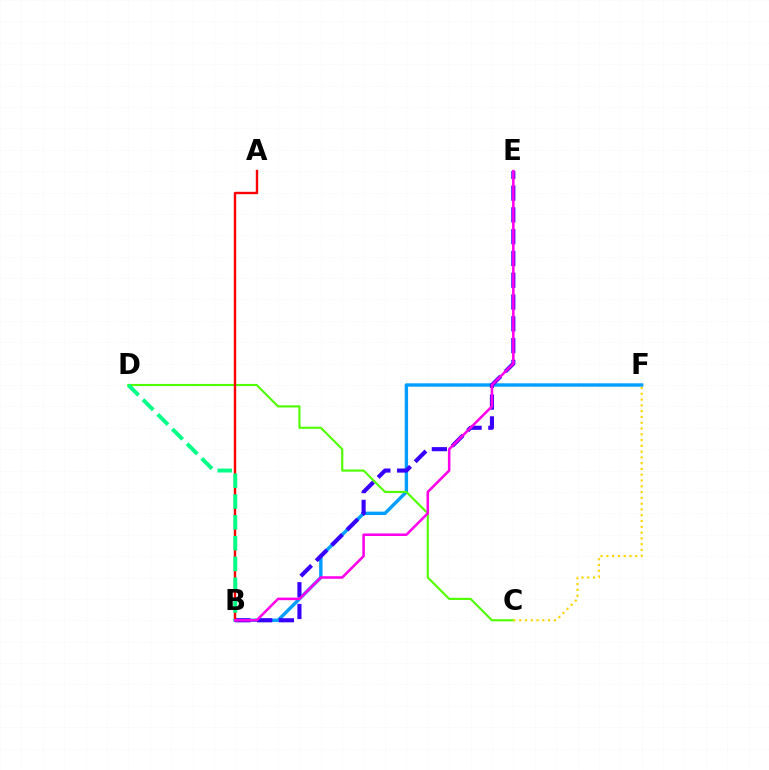{('B', 'F'): [{'color': '#009eff', 'line_style': 'solid', 'thickness': 2.45}], ('B', 'E'): [{'color': '#3700ff', 'line_style': 'dashed', 'thickness': 2.96}, {'color': '#ff00ed', 'line_style': 'solid', 'thickness': 1.83}], ('C', 'D'): [{'color': '#4fff00', 'line_style': 'solid', 'thickness': 1.54}], ('C', 'F'): [{'color': '#ffd500', 'line_style': 'dotted', 'thickness': 1.57}], ('A', 'B'): [{'color': '#ff0000', 'line_style': 'solid', 'thickness': 1.73}], ('B', 'D'): [{'color': '#00ff86', 'line_style': 'dashed', 'thickness': 2.82}]}